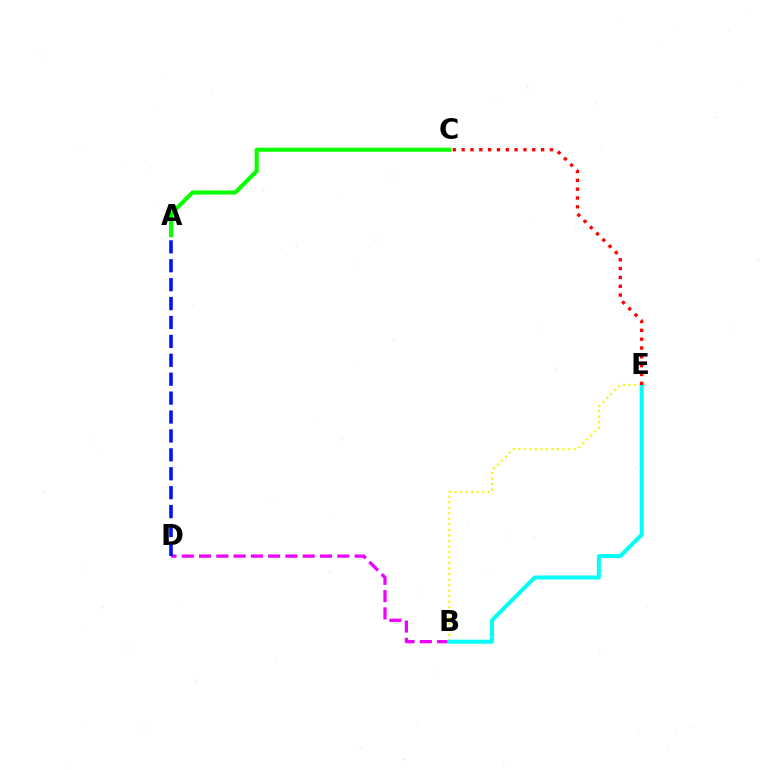{('A', 'C'): [{'color': '#08ff00', 'line_style': 'solid', 'thickness': 2.93}], ('B', 'E'): [{'color': '#fcf500', 'line_style': 'dotted', 'thickness': 1.5}, {'color': '#00fff6', 'line_style': 'solid', 'thickness': 2.88}], ('B', 'D'): [{'color': '#ee00ff', 'line_style': 'dashed', 'thickness': 2.35}], ('A', 'D'): [{'color': '#0010ff', 'line_style': 'dashed', 'thickness': 2.57}], ('C', 'E'): [{'color': '#ff0000', 'line_style': 'dotted', 'thickness': 2.4}]}